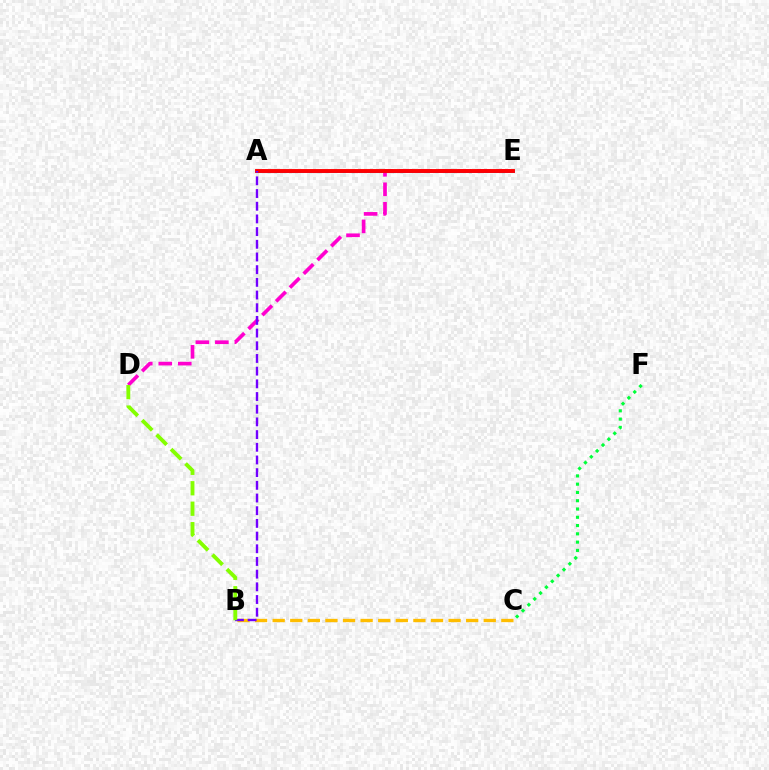{('A', 'E'): [{'color': '#00fff6', 'line_style': 'dotted', 'thickness': 2.28}, {'color': '#004bff', 'line_style': 'solid', 'thickness': 1.89}, {'color': '#ff0000', 'line_style': 'solid', 'thickness': 2.8}], ('D', 'E'): [{'color': '#ff00cf', 'line_style': 'dashed', 'thickness': 2.65}], ('B', 'C'): [{'color': '#ffbd00', 'line_style': 'dashed', 'thickness': 2.39}], ('C', 'F'): [{'color': '#00ff39', 'line_style': 'dotted', 'thickness': 2.25}], ('A', 'B'): [{'color': '#7200ff', 'line_style': 'dashed', 'thickness': 1.72}], ('B', 'D'): [{'color': '#84ff00', 'line_style': 'dashed', 'thickness': 2.78}]}